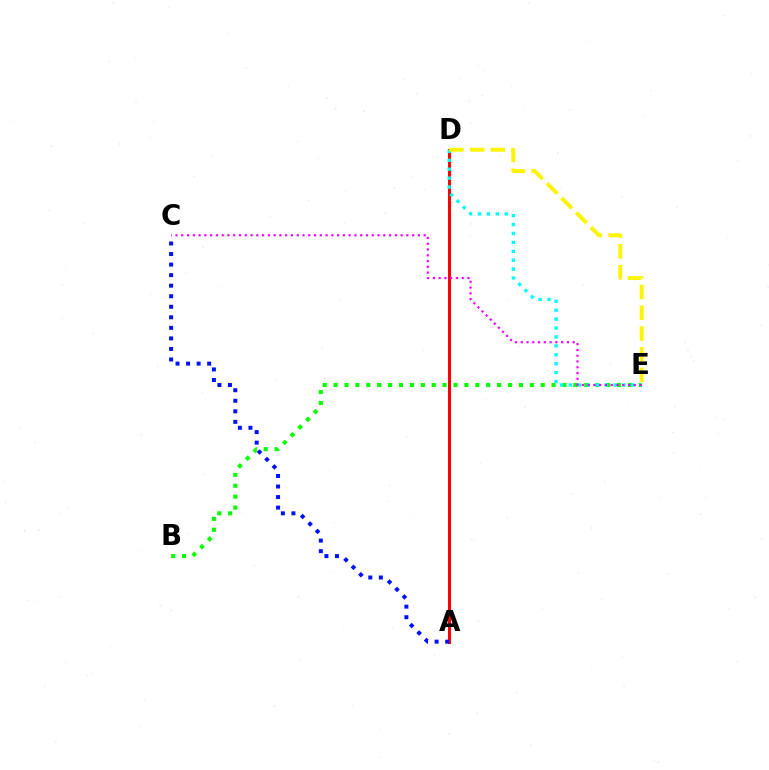{('A', 'D'): [{'color': '#ff0000', 'line_style': 'solid', 'thickness': 2.18}], ('B', 'E'): [{'color': '#08ff00', 'line_style': 'dotted', 'thickness': 2.96}], ('A', 'C'): [{'color': '#0010ff', 'line_style': 'dotted', 'thickness': 2.86}], ('D', 'E'): [{'color': '#00fff6', 'line_style': 'dotted', 'thickness': 2.42}, {'color': '#fcf500', 'line_style': 'dashed', 'thickness': 2.81}], ('C', 'E'): [{'color': '#ee00ff', 'line_style': 'dotted', 'thickness': 1.57}]}